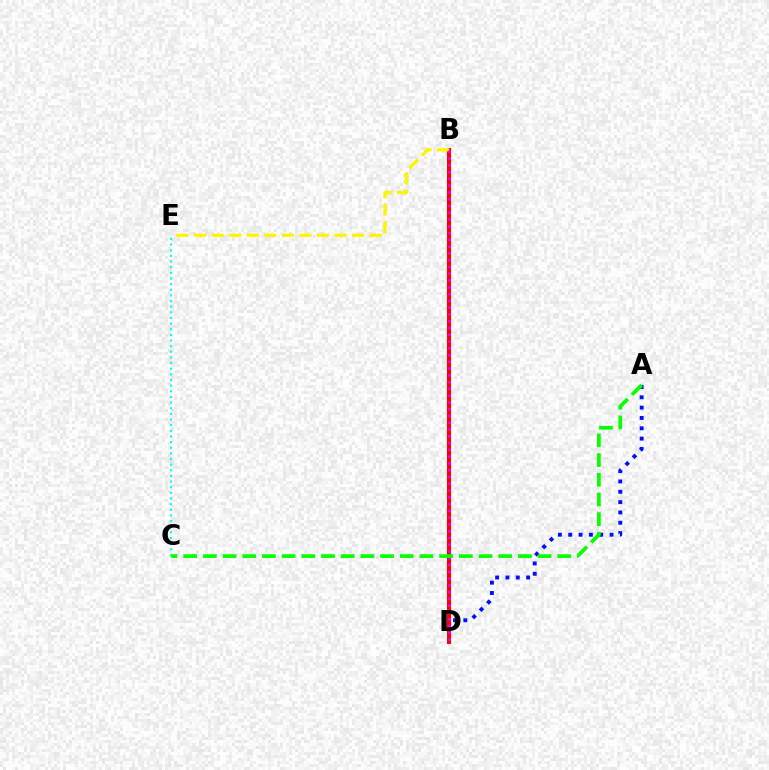{('A', 'D'): [{'color': '#0010ff', 'line_style': 'dotted', 'thickness': 2.81}], ('B', 'D'): [{'color': '#ff0000', 'line_style': 'solid', 'thickness': 2.93}, {'color': '#ee00ff', 'line_style': 'dotted', 'thickness': 1.84}], ('B', 'E'): [{'color': '#fcf500', 'line_style': 'dashed', 'thickness': 2.39}], ('C', 'E'): [{'color': '#00fff6', 'line_style': 'dotted', 'thickness': 1.53}], ('A', 'C'): [{'color': '#08ff00', 'line_style': 'dashed', 'thickness': 2.67}]}